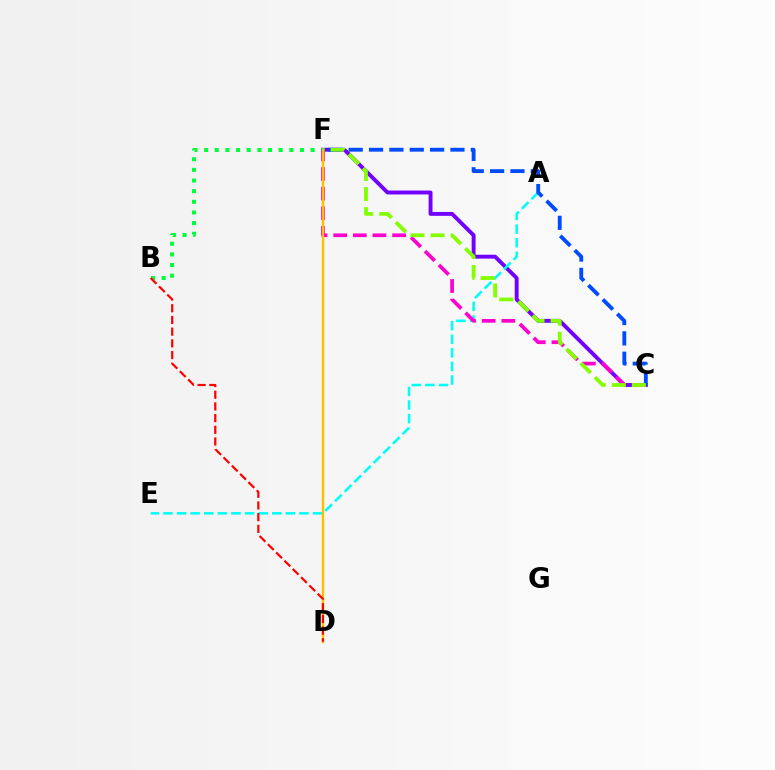{('C', 'F'): [{'color': '#7200ff', 'line_style': 'solid', 'thickness': 2.81}, {'color': '#ff00cf', 'line_style': 'dashed', 'thickness': 2.67}, {'color': '#004bff', 'line_style': 'dashed', 'thickness': 2.76}, {'color': '#84ff00', 'line_style': 'dashed', 'thickness': 2.72}], ('A', 'E'): [{'color': '#00fff6', 'line_style': 'dashed', 'thickness': 1.85}], ('B', 'F'): [{'color': '#00ff39', 'line_style': 'dotted', 'thickness': 2.89}], ('D', 'F'): [{'color': '#ffbd00', 'line_style': 'solid', 'thickness': 1.72}], ('B', 'D'): [{'color': '#ff0000', 'line_style': 'dashed', 'thickness': 1.59}]}